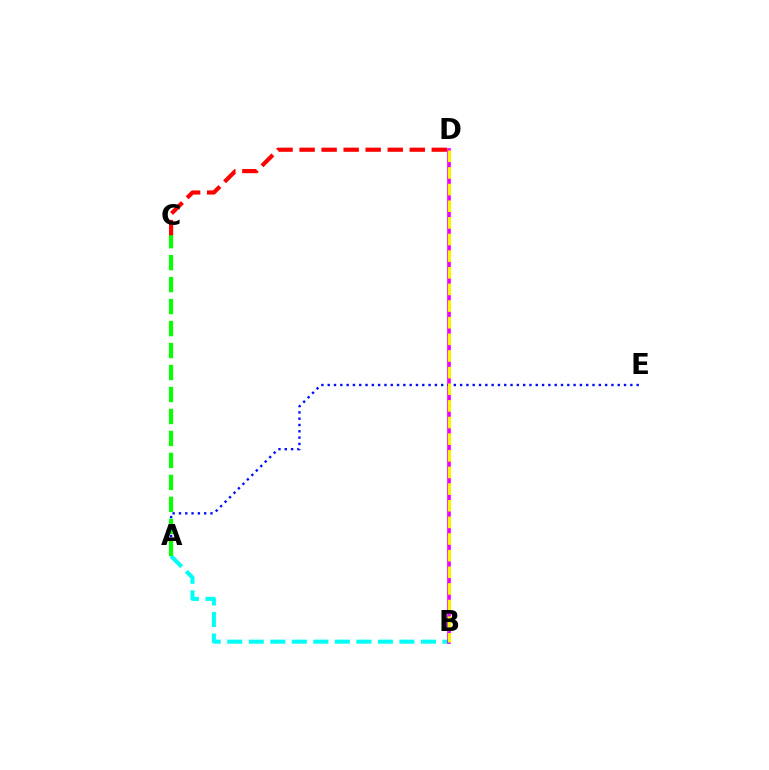{('A', 'B'): [{'color': '#00fff6', 'line_style': 'dashed', 'thickness': 2.92}], ('B', 'D'): [{'color': '#ee00ff', 'line_style': 'solid', 'thickness': 2.64}, {'color': '#fcf500', 'line_style': 'dashed', 'thickness': 2.26}], ('A', 'E'): [{'color': '#0010ff', 'line_style': 'dotted', 'thickness': 1.71}], ('A', 'C'): [{'color': '#08ff00', 'line_style': 'dashed', 'thickness': 2.99}], ('C', 'D'): [{'color': '#ff0000', 'line_style': 'dashed', 'thickness': 2.99}]}